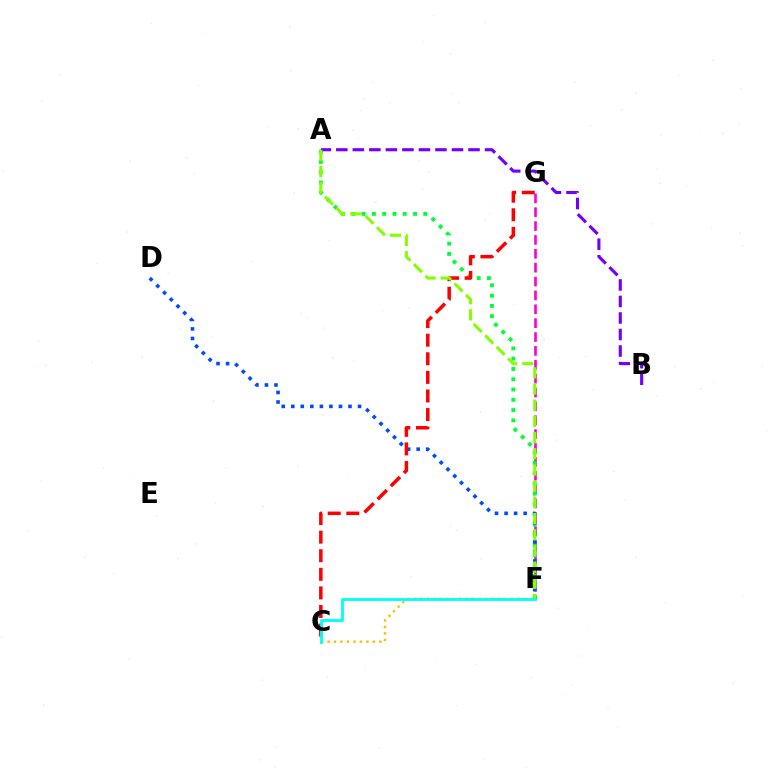{('F', 'G'): [{'color': '#ff00cf', 'line_style': 'dashed', 'thickness': 1.88}], ('A', 'F'): [{'color': '#00ff39', 'line_style': 'dotted', 'thickness': 2.79}, {'color': '#84ff00', 'line_style': 'dashed', 'thickness': 2.2}], ('C', 'F'): [{'color': '#ffbd00', 'line_style': 'dotted', 'thickness': 1.76}, {'color': '#00fff6', 'line_style': 'solid', 'thickness': 2.04}], ('D', 'F'): [{'color': '#004bff', 'line_style': 'dotted', 'thickness': 2.59}], ('C', 'G'): [{'color': '#ff0000', 'line_style': 'dashed', 'thickness': 2.53}], ('A', 'B'): [{'color': '#7200ff', 'line_style': 'dashed', 'thickness': 2.25}]}